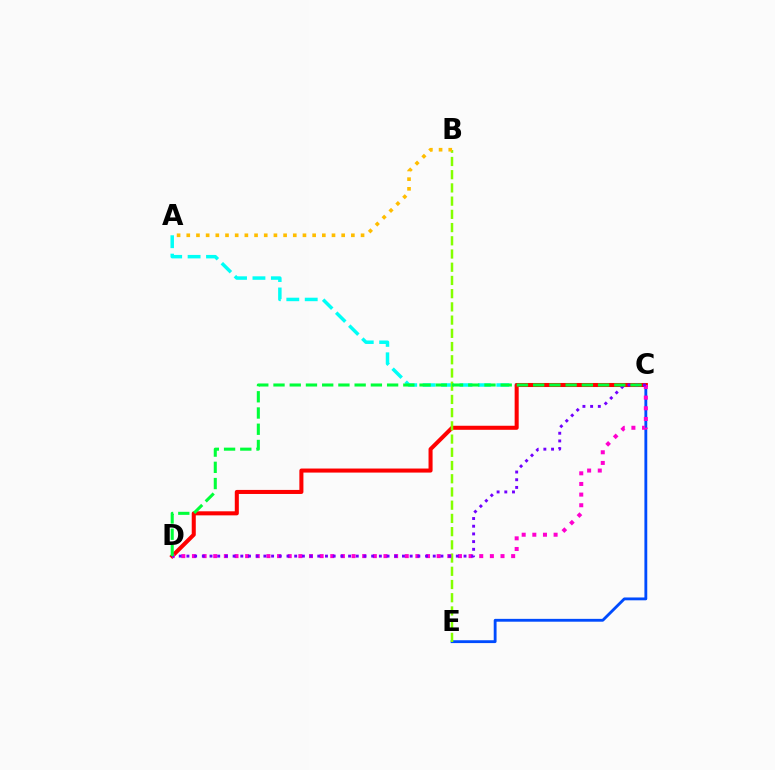{('C', 'E'): [{'color': '#004bff', 'line_style': 'solid', 'thickness': 2.04}], ('A', 'C'): [{'color': '#00fff6', 'line_style': 'dashed', 'thickness': 2.5}], ('C', 'D'): [{'color': '#ff0000', 'line_style': 'solid', 'thickness': 2.91}, {'color': '#ff00cf', 'line_style': 'dotted', 'thickness': 2.89}, {'color': '#7200ff', 'line_style': 'dotted', 'thickness': 2.09}, {'color': '#00ff39', 'line_style': 'dashed', 'thickness': 2.2}], ('B', 'E'): [{'color': '#84ff00', 'line_style': 'dashed', 'thickness': 1.8}], ('A', 'B'): [{'color': '#ffbd00', 'line_style': 'dotted', 'thickness': 2.63}]}